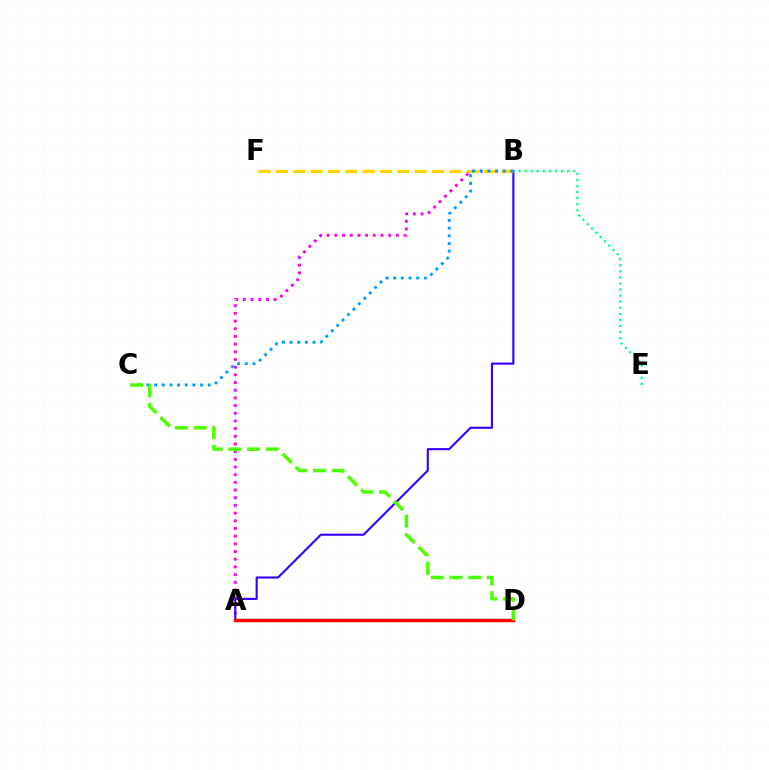{('B', 'E'): [{'color': '#00ff86', 'line_style': 'dotted', 'thickness': 1.65}], ('A', 'B'): [{'color': '#ff00ed', 'line_style': 'dotted', 'thickness': 2.09}, {'color': '#3700ff', 'line_style': 'solid', 'thickness': 1.53}], ('A', 'D'): [{'color': '#ff0000', 'line_style': 'solid', 'thickness': 2.49}], ('B', 'F'): [{'color': '#ffd500', 'line_style': 'dashed', 'thickness': 2.36}], ('B', 'C'): [{'color': '#009eff', 'line_style': 'dotted', 'thickness': 2.08}], ('C', 'D'): [{'color': '#4fff00', 'line_style': 'dashed', 'thickness': 2.54}]}